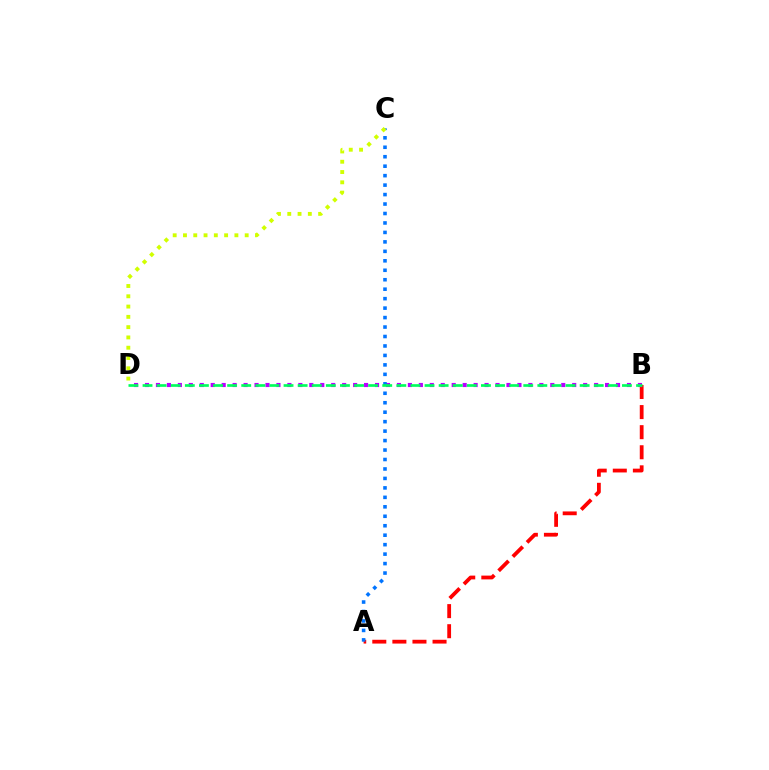{('A', 'B'): [{'color': '#ff0000', 'line_style': 'dashed', 'thickness': 2.73}], ('B', 'D'): [{'color': '#b900ff', 'line_style': 'dotted', 'thickness': 2.98}, {'color': '#00ff5c', 'line_style': 'dashed', 'thickness': 1.92}], ('A', 'C'): [{'color': '#0074ff', 'line_style': 'dotted', 'thickness': 2.57}], ('C', 'D'): [{'color': '#d1ff00', 'line_style': 'dotted', 'thickness': 2.79}]}